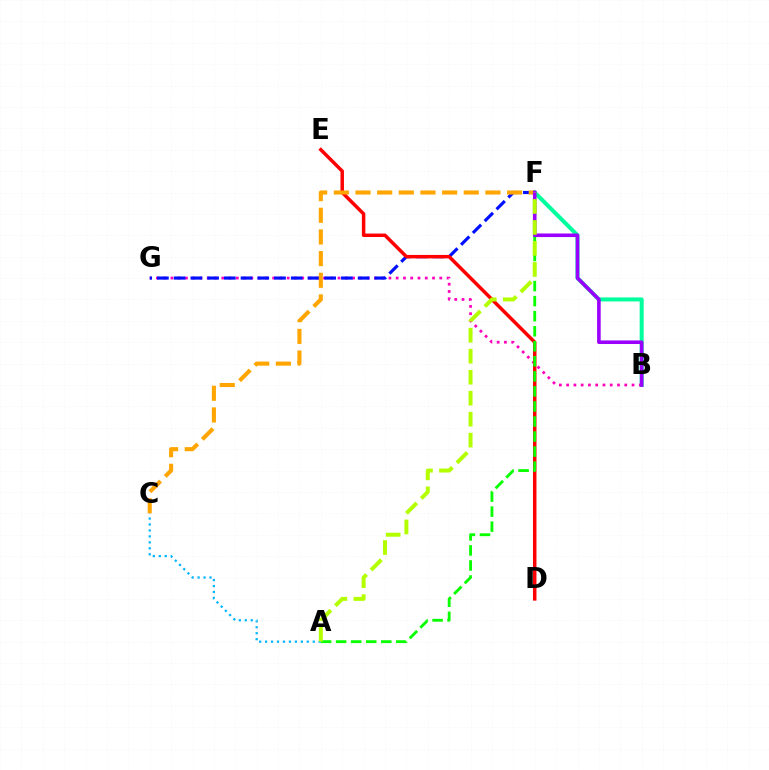{('B', 'F'): [{'color': '#00ff9d', 'line_style': 'solid', 'thickness': 2.9}, {'color': '#9b00ff', 'line_style': 'solid', 'thickness': 2.58}], ('B', 'G'): [{'color': '#ff00bd', 'line_style': 'dotted', 'thickness': 1.97}], ('F', 'G'): [{'color': '#0010ff', 'line_style': 'dashed', 'thickness': 2.27}], ('D', 'E'): [{'color': '#ff0000', 'line_style': 'solid', 'thickness': 2.5}], ('A', 'F'): [{'color': '#08ff00', 'line_style': 'dashed', 'thickness': 2.04}, {'color': '#b3ff00', 'line_style': 'dashed', 'thickness': 2.85}], ('A', 'C'): [{'color': '#00b5ff', 'line_style': 'dotted', 'thickness': 1.62}], ('C', 'F'): [{'color': '#ffa500', 'line_style': 'dashed', 'thickness': 2.94}]}